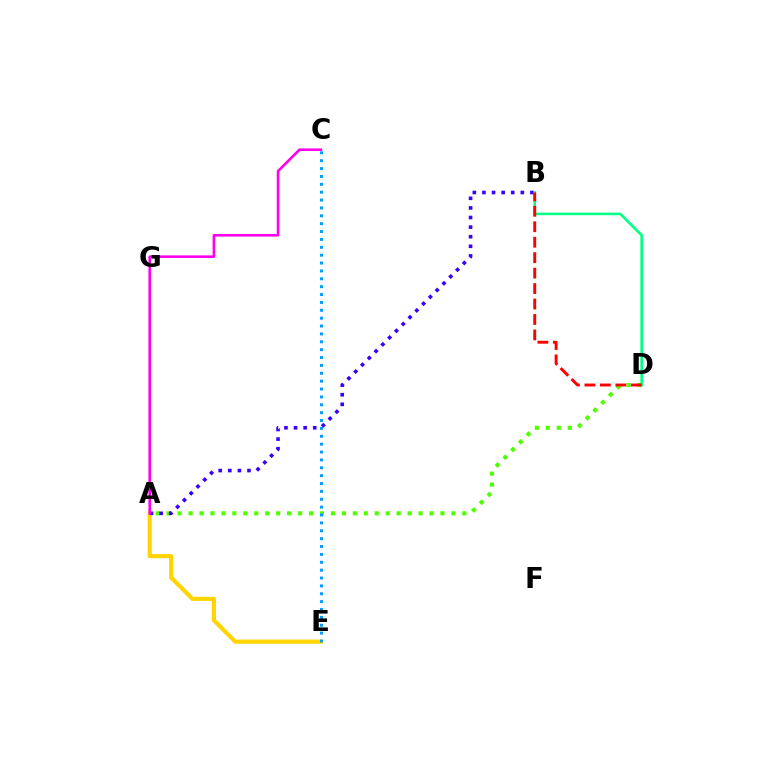{('A', 'E'): [{'color': '#ffd500', 'line_style': 'solid', 'thickness': 2.99}], ('A', 'D'): [{'color': '#4fff00', 'line_style': 'dotted', 'thickness': 2.98}], ('A', 'B'): [{'color': '#3700ff', 'line_style': 'dotted', 'thickness': 2.61}], ('C', 'E'): [{'color': '#009eff', 'line_style': 'dotted', 'thickness': 2.14}], ('B', 'D'): [{'color': '#00ff86', 'line_style': 'solid', 'thickness': 1.87}, {'color': '#ff0000', 'line_style': 'dashed', 'thickness': 2.1}], ('A', 'C'): [{'color': '#ff00ed', 'line_style': 'solid', 'thickness': 1.87}]}